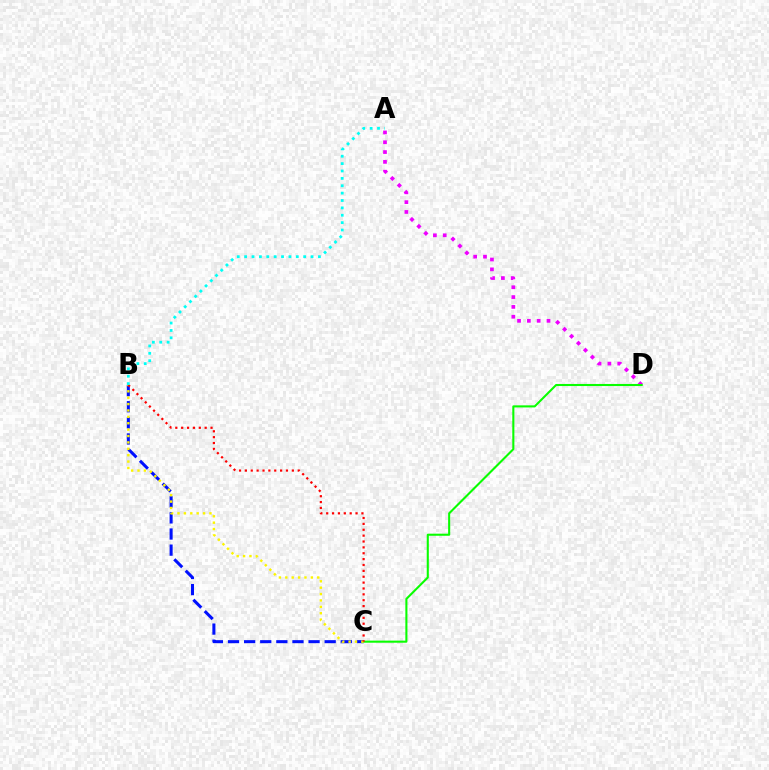{('A', 'D'): [{'color': '#ee00ff', 'line_style': 'dotted', 'thickness': 2.67}], ('B', 'C'): [{'color': '#0010ff', 'line_style': 'dashed', 'thickness': 2.19}, {'color': '#fcf500', 'line_style': 'dotted', 'thickness': 1.74}, {'color': '#ff0000', 'line_style': 'dotted', 'thickness': 1.6}], ('C', 'D'): [{'color': '#08ff00', 'line_style': 'solid', 'thickness': 1.5}], ('A', 'B'): [{'color': '#00fff6', 'line_style': 'dotted', 'thickness': 2.01}]}